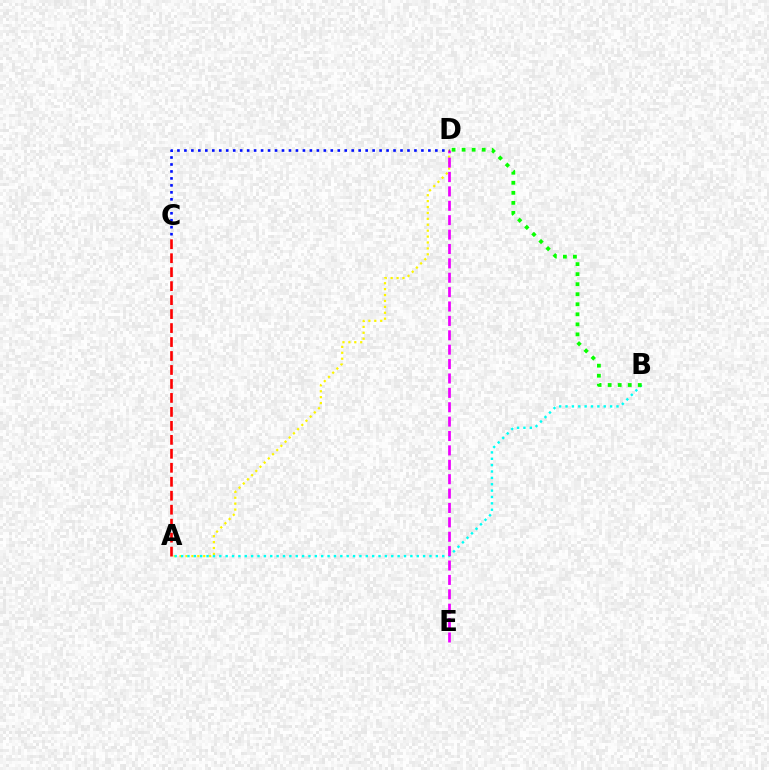{('A', 'D'): [{'color': '#fcf500', 'line_style': 'dotted', 'thickness': 1.61}], ('A', 'B'): [{'color': '#00fff6', 'line_style': 'dotted', 'thickness': 1.73}], ('B', 'D'): [{'color': '#08ff00', 'line_style': 'dotted', 'thickness': 2.73}], ('D', 'E'): [{'color': '#ee00ff', 'line_style': 'dashed', 'thickness': 1.95}], ('C', 'D'): [{'color': '#0010ff', 'line_style': 'dotted', 'thickness': 1.89}], ('A', 'C'): [{'color': '#ff0000', 'line_style': 'dashed', 'thickness': 1.9}]}